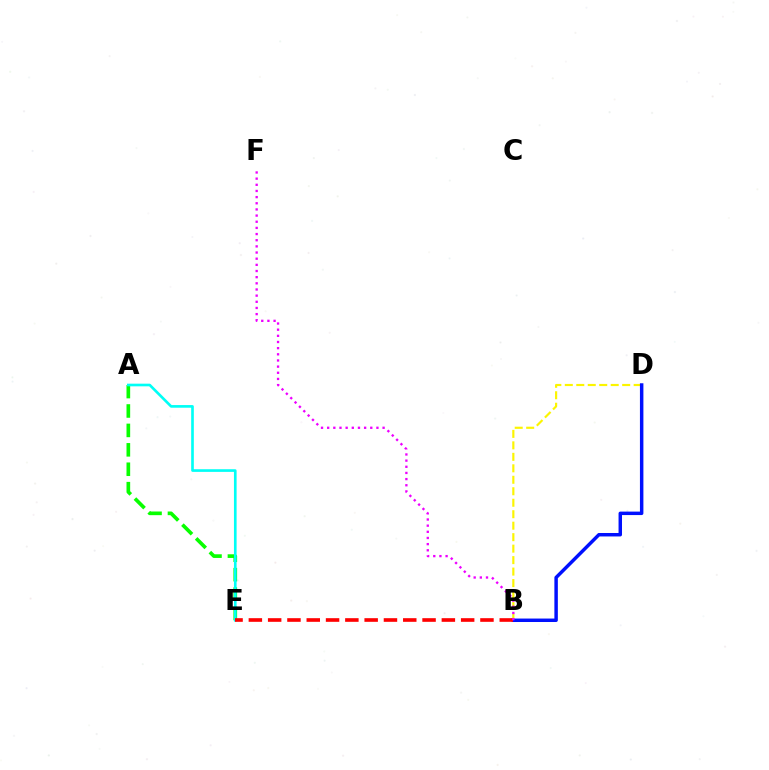{('B', 'D'): [{'color': '#fcf500', 'line_style': 'dashed', 'thickness': 1.56}, {'color': '#0010ff', 'line_style': 'solid', 'thickness': 2.49}], ('A', 'E'): [{'color': '#08ff00', 'line_style': 'dashed', 'thickness': 2.64}, {'color': '#00fff6', 'line_style': 'solid', 'thickness': 1.91}], ('B', 'E'): [{'color': '#ff0000', 'line_style': 'dashed', 'thickness': 2.62}], ('B', 'F'): [{'color': '#ee00ff', 'line_style': 'dotted', 'thickness': 1.67}]}